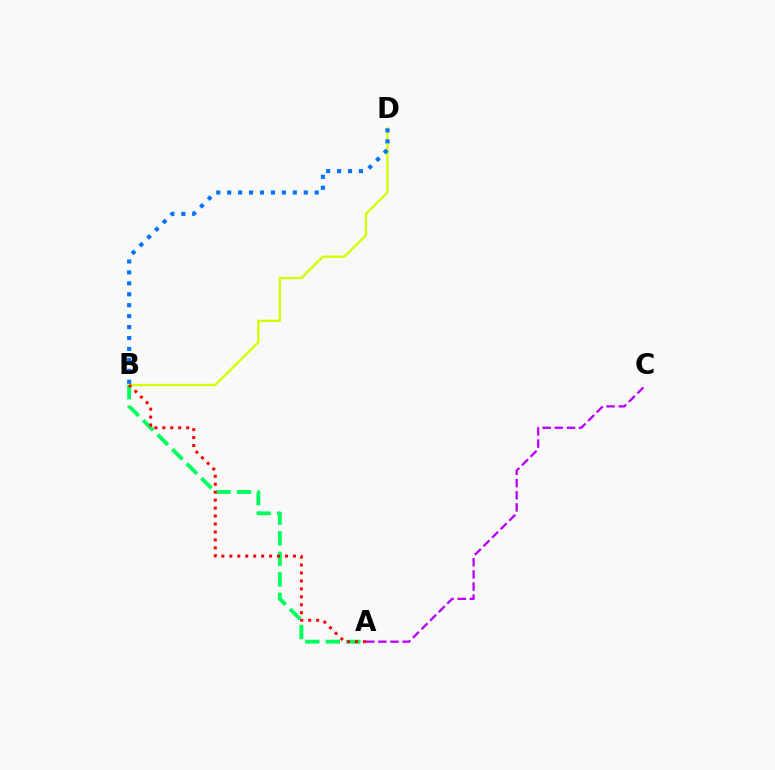{('B', 'D'): [{'color': '#d1ff00', 'line_style': 'solid', 'thickness': 1.68}, {'color': '#0074ff', 'line_style': 'dotted', 'thickness': 2.97}], ('A', 'C'): [{'color': '#b900ff', 'line_style': 'dashed', 'thickness': 1.65}], ('A', 'B'): [{'color': '#00ff5c', 'line_style': 'dashed', 'thickness': 2.79}, {'color': '#ff0000', 'line_style': 'dotted', 'thickness': 2.16}]}